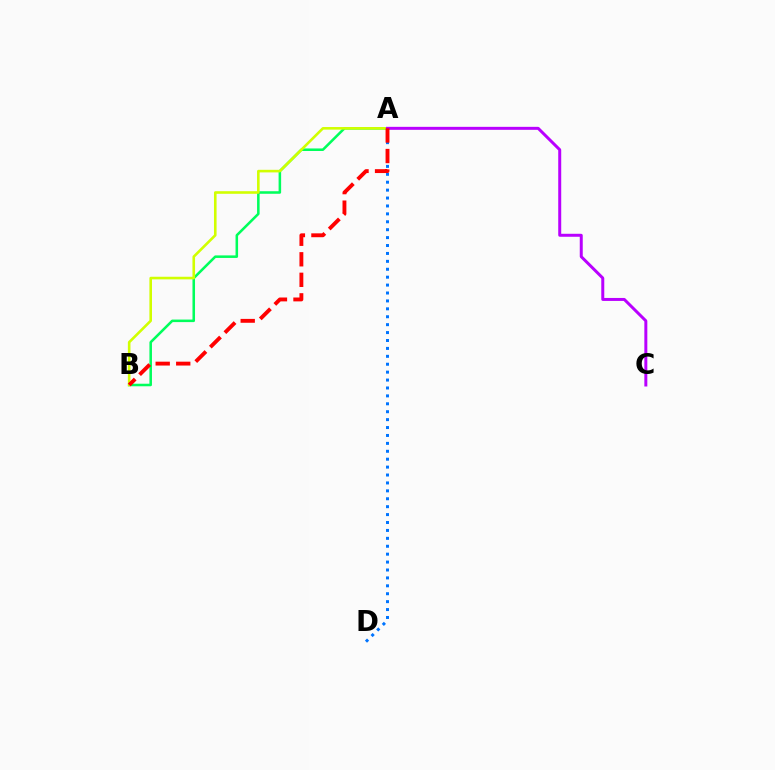{('A', 'B'): [{'color': '#00ff5c', 'line_style': 'solid', 'thickness': 1.83}, {'color': '#d1ff00', 'line_style': 'solid', 'thickness': 1.87}, {'color': '#ff0000', 'line_style': 'dashed', 'thickness': 2.79}], ('A', 'C'): [{'color': '#b900ff', 'line_style': 'solid', 'thickness': 2.15}], ('A', 'D'): [{'color': '#0074ff', 'line_style': 'dotted', 'thickness': 2.15}]}